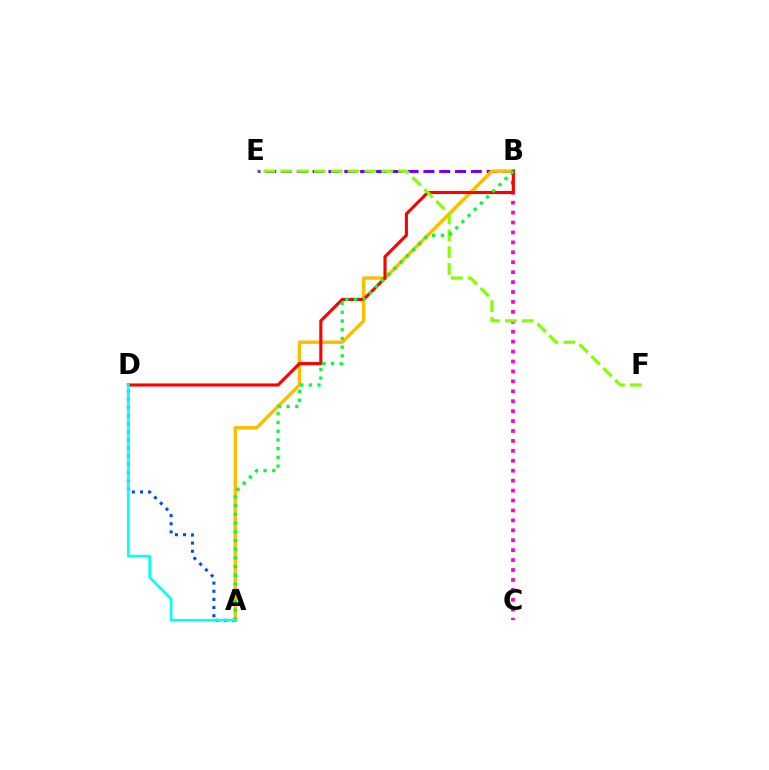{('B', 'E'): [{'color': '#7200ff', 'line_style': 'dashed', 'thickness': 2.15}], ('B', 'C'): [{'color': '#ff00cf', 'line_style': 'dotted', 'thickness': 2.7}], ('A', 'B'): [{'color': '#ffbd00', 'line_style': 'solid', 'thickness': 2.49}, {'color': '#00ff39', 'line_style': 'dotted', 'thickness': 2.37}], ('B', 'D'): [{'color': '#ff0000', 'line_style': 'solid', 'thickness': 2.24}], ('E', 'F'): [{'color': '#84ff00', 'line_style': 'dashed', 'thickness': 2.29}], ('A', 'D'): [{'color': '#004bff', 'line_style': 'dotted', 'thickness': 2.21}, {'color': '#00fff6', 'line_style': 'solid', 'thickness': 1.89}]}